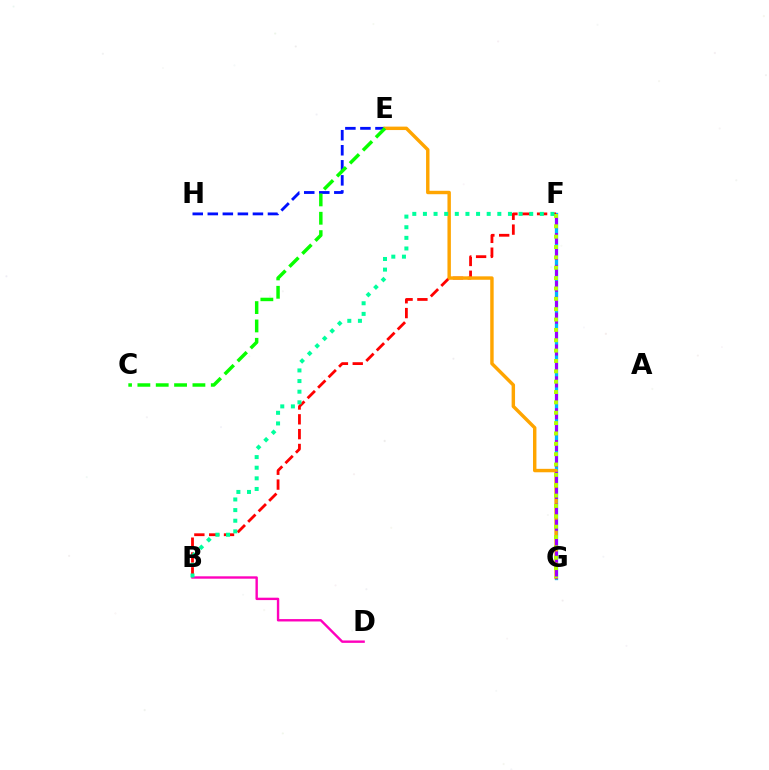{('E', 'H'): [{'color': '#0010ff', 'line_style': 'dashed', 'thickness': 2.04}], ('F', 'G'): [{'color': '#00b5ff', 'line_style': 'solid', 'thickness': 2.38}, {'color': '#9b00ff', 'line_style': 'dashed', 'thickness': 2.16}, {'color': '#b3ff00', 'line_style': 'dotted', 'thickness': 2.81}], ('B', 'F'): [{'color': '#ff0000', 'line_style': 'dashed', 'thickness': 2.01}, {'color': '#00ff9d', 'line_style': 'dotted', 'thickness': 2.89}], ('E', 'G'): [{'color': '#ffa500', 'line_style': 'solid', 'thickness': 2.47}], ('C', 'E'): [{'color': '#08ff00', 'line_style': 'dashed', 'thickness': 2.49}], ('B', 'D'): [{'color': '#ff00bd', 'line_style': 'solid', 'thickness': 1.72}]}